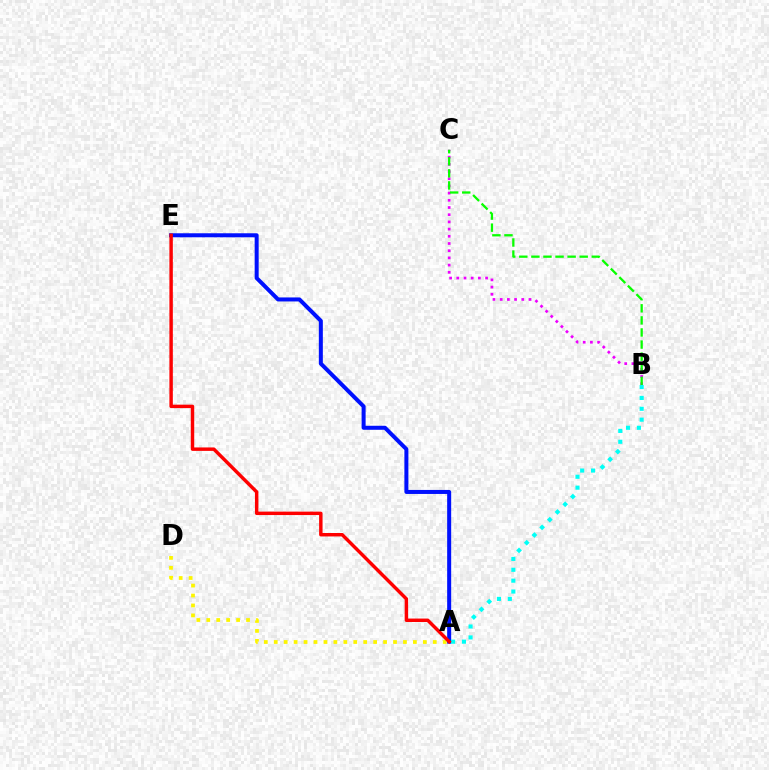{('A', 'D'): [{'color': '#fcf500', 'line_style': 'dotted', 'thickness': 2.7}], ('A', 'E'): [{'color': '#0010ff', 'line_style': 'solid', 'thickness': 2.89}, {'color': '#ff0000', 'line_style': 'solid', 'thickness': 2.48}], ('A', 'B'): [{'color': '#00fff6', 'line_style': 'dotted', 'thickness': 2.95}], ('B', 'C'): [{'color': '#ee00ff', 'line_style': 'dotted', 'thickness': 1.96}, {'color': '#08ff00', 'line_style': 'dashed', 'thickness': 1.64}]}